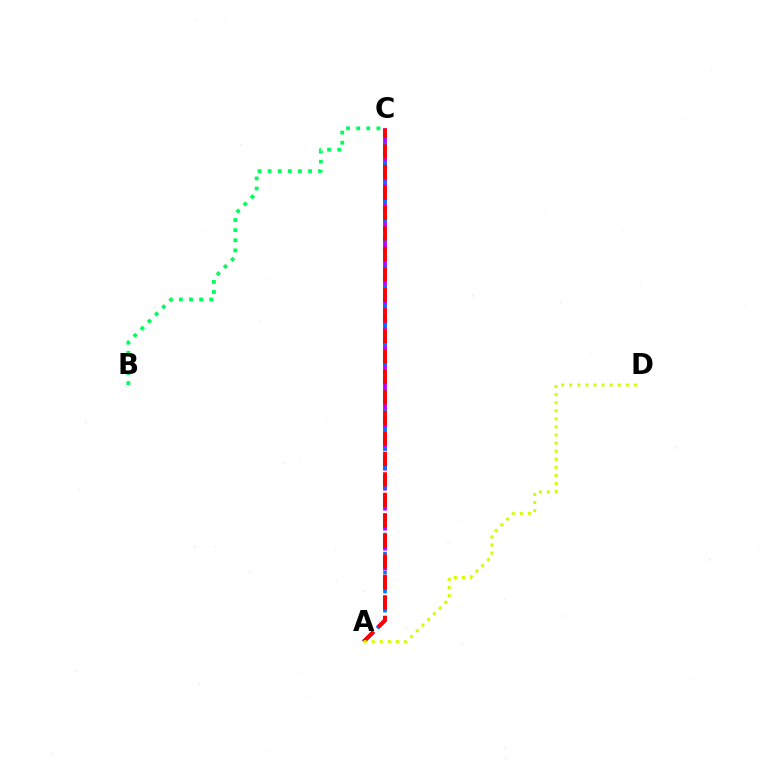{('A', 'C'): [{'color': '#b900ff', 'line_style': 'dashed', 'thickness': 2.72}, {'color': '#0074ff', 'line_style': 'dotted', 'thickness': 2.59}, {'color': '#ff0000', 'line_style': 'dashed', 'thickness': 2.78}], ('B', 'C'): [{'color': '#00ff5c', 'line_style': 'dotted', 'thickness': 2.75}], ('A', 'D'): [{'color': '#d1ff00', 'line_style': 'dotted', 'thickness': 2.2}]}